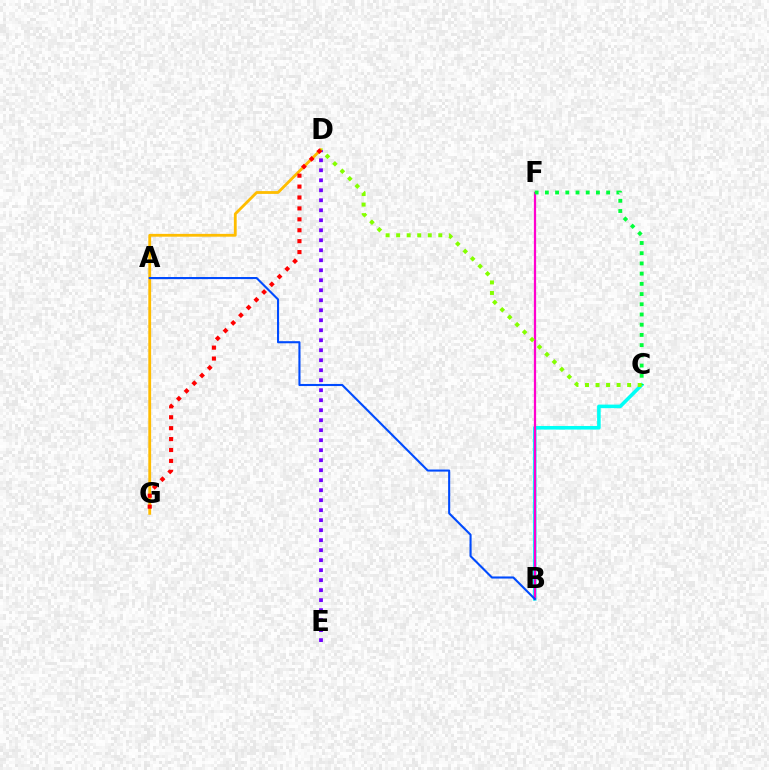{('B', 'C'): [{'color': '#00fff6', 'line_style': 'solid', 'thickness': 2.58}], ('B', 'F'): [{'color': '#ff00cf', 'line_style': 'solid', 'thickness': 1.61}], ('D', 'E'): [{'color': '#7200ff', 'line_style': 'dotted', 'thickness': 2.72}], ('D', 'G'): [{'color': '#ffbd00', 'line_style': 'solid', 'thickness': 2.02}, {'color': '#ff0000', 'line_style': 'dotted', 'thickness': 2.97}], ('C', 'F'): [{'color': '#00ff39', 'line_style': 'dotted', 'thickness': 2.77}], ('A', 'B'): [{'color': '#004bff', 'line_style': 'solid', 'thickness': 1.51}], ('C', 'D'): [{'color': '#84ff00', 'line_style': 'dotted', 'thickness': 2.86}]}